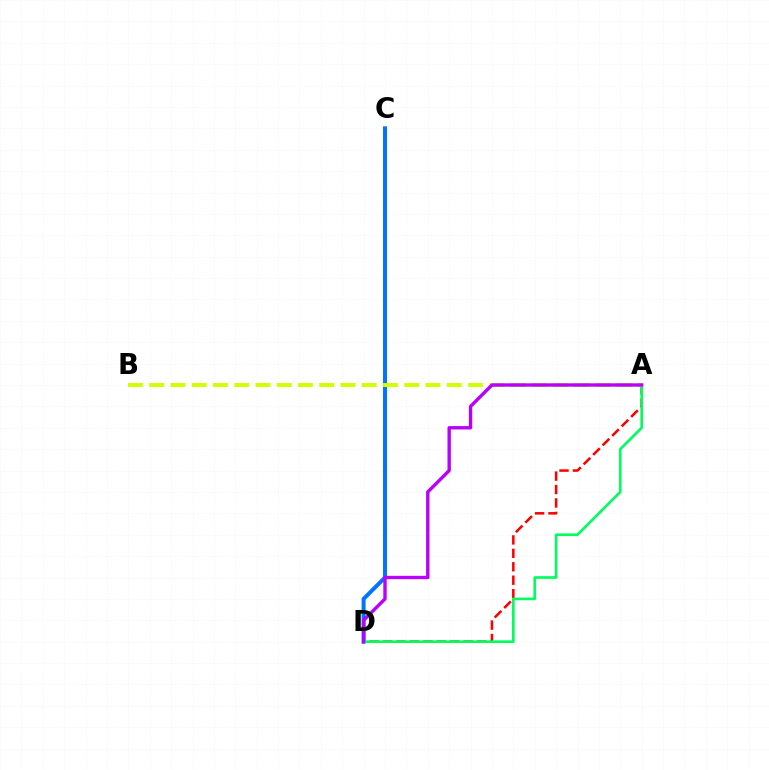{('A', 'D'): [{'color': '#ff0000', 'line_style': 'dashed', 'thickness': 1.83}, {'color': '#00ff5c', 'line_style': 'solid', 'thickness': 1.9}, {'color': '#b900ff', 'line_style': 'solid', 'thickness': 2.43}], ('C', 'D'): [{'color': '#0074ff', 'line_style': 'solid', 'thickness': 2.87}], ('A', 'B'): [{'color': '#d1ff00', 'line_style': 'dashed', 'thickness': 2.89}]}